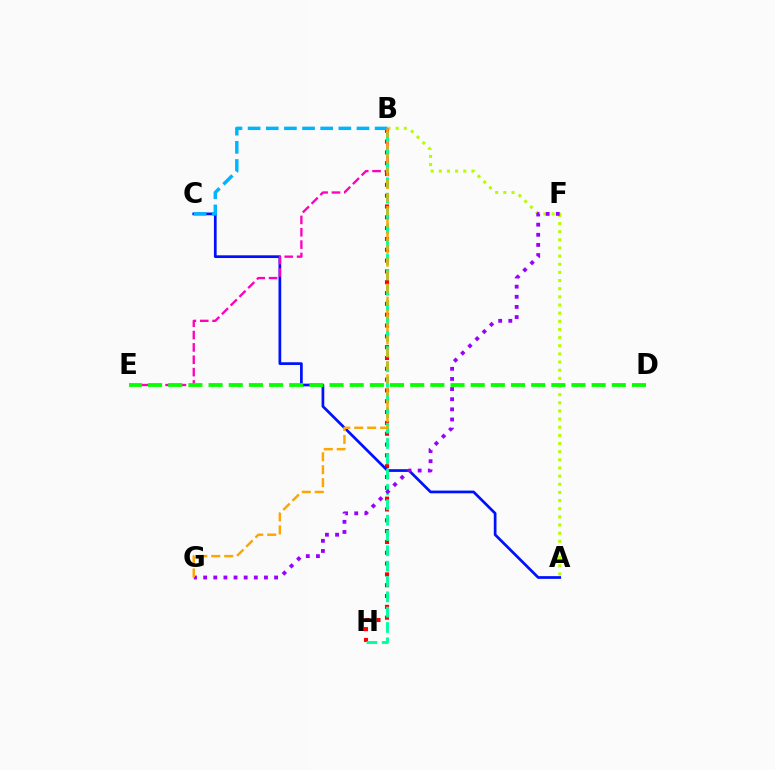{('A', 'B'): [{'color': '#b3ff00', 'line_style': 'dotted', 'thickness': 2.21}], ('B', 'H'): [{'color': '#ff0000', 'line_style': 'dotted', 'thickness': 2.94}, {'color': '#00ff9d', 'line_style': 'dashed', 'thickness': 2.08}], ('A', 'C'): [{'color': '#0010ff', 'line_style': 'solid', 'thickness': 1.96}], ('B', 'E'): [{'color': '#ff00bd', 'line_style': 'dashed', 'thickness': 1.68}], ('D', 'E'): [{'color': '#08ff00', 'line_style': 'dashed', 'thickness': 2.74}], ('F', 'G'): [{'color': '#9b00ff', 'line_style': 'dotted', 'thickness': 2.75}], ('B', 'C'): [{'color': '#00b5ff', 'line_style': 'dashed', 'thickness': 2.46}], ('B', 'G'): [{'color': '#ffa500', 'line_style': 'dashed', 'thickness': 1.76}]}